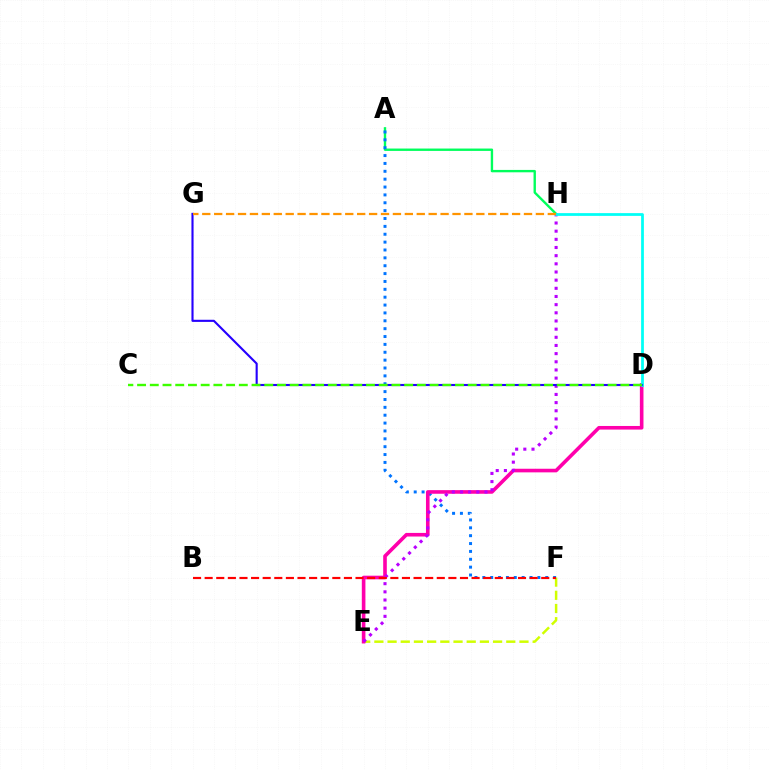{('A', 'H'): [{'color': '#00ff5c', 'line_style': 'solid', 'thickness': 1.71}], ('E', 'F'): [{'color': '#d1ff00', 'line_style': 'dashed', 'thickness': 1.79}], ('A', 'F'): [{'color': '#0074ff', 'line_style': 'dotted', 'thickness': 2.14}], ('D', 'E'): [{'color': '#ff00ac', 'line_style': 'solid', 'thickness': 2.6}], ('E', 'H'): [{'color': '#b900ff', 'line_style': 'dotted', 'thickness': 2.22}], ('B', 'F'): [{'color': '#ff0000', 'line_style': 'dashed', 'thickness': 1.58}], ('D', 'H'): [{'color': '#00fff6', 'line_style': 'solid', 'thickness': 1.98}], ('D', 'G'): [{'color': '#2500ff', 'line_style': 'solid', 'thickness': 1.53}], ('C', 'D'): [{'color': '#3dff00', 'line_style': 'dashed', 'thickness': 1.73}], ('G', 'H'): [{'color': '#ff9400', 'line_style': 'dashed', 'thickness': 1.62}]}